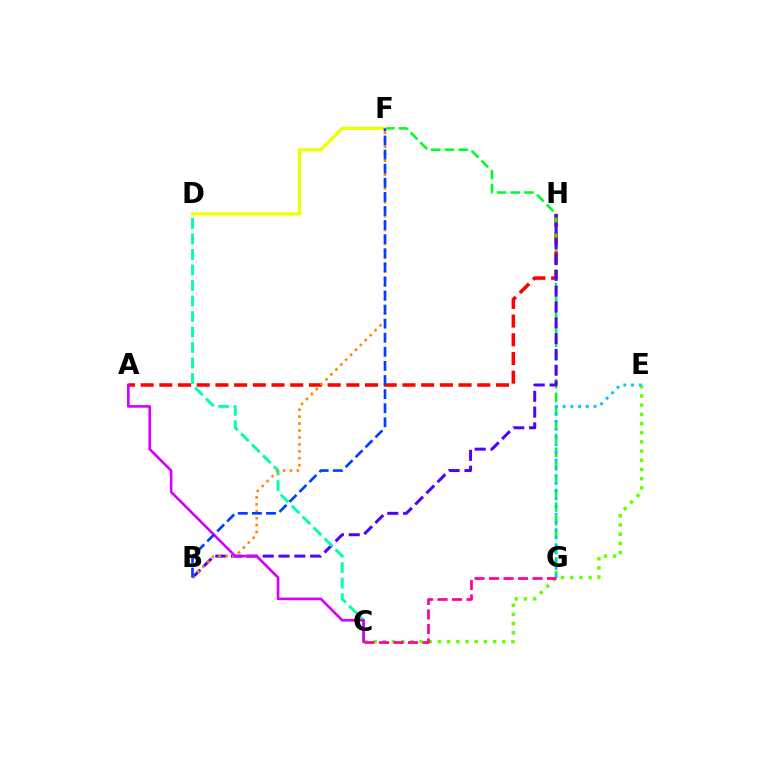{('A', 'H'): [{'color': '#ff0000', 'line_style': 'dashed', 'thickness': 2.54}], ('F', 'G'): [{'color': '#00ff27', 'line_style': 'dashed', 'thickness': 1.86}], ('B', 'H'): [{'color': '#4f00ff', 'line_style': 'dashed', 'thickness': 2.15}], ('C', 'E'): [{'color': '#66ff00', 'line_style': 'dotted', 'thickness': 2.5}], ('E', 'G'): [{'color': '#00c7ff', 'line_style': 'dotted', 'thickness': 2.1}], ('C', 'D'): [{'color': '#00ffaf', 'line_style': 'dashed', 'thickness': 2.11}], ('B', 'F'): [{'color': '#ff8800', 'line_style': 'dotted', 'thickness': 1.88}, {'color': '#003fff', 'line_style': 'dashed', 'thickness': 1.91}], ('C', 'G'): [{'color': '#ff00a0', 'line_style': 'dashed', 'thickness': 1.97}], ('D', 'F'): [{'color': '#eeff00', 'line_style': 'solid', 'thickness': 2.34}], ('A', 'C'): [{'color': '#d600ff', 'line_style': 'solid', 'thickness': 1.91}]}